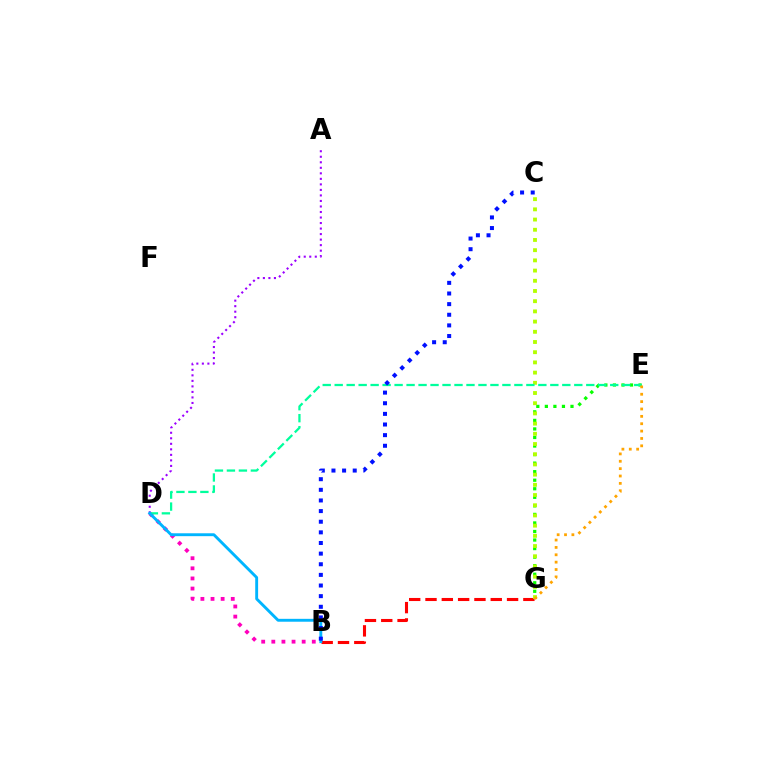{('B', 'D'): [{'color': '#ff00bd', 'line_style': 'dotted', 'thickness': 2.75}, {'color': '#00b5ff', 'line_style': 'solid', 'thickness': 2.08}], ('E', 'G'): [{'color': '#08ff00', 'line_style': 'dotted', 'thickness': 2.32}, {'color': '#ffa500', 'line_style': 'dotted', 'thickness': 2.0}], ('B', 'G'): [{'color': '#ff0000', 'line_style': 'dashed', 'thickness': 2.22}], ('A', 'D'): [{'color': '#9b00ff', 'line_style': 'dotted', 'thickness': 1.5}], ('C', 'G'): [{'color': '#b3ff00', 'line_style': 'dotted', 'thickness': 2.77}], ('D', 'E'): [{'color': '#00ff9d', 'line_style': 'dashed', 'thickness': 1.63}], ('B', 'C'): [{'color': '#0010ff', 'line_style': 'dotted', 'thickness': 2.89}]}